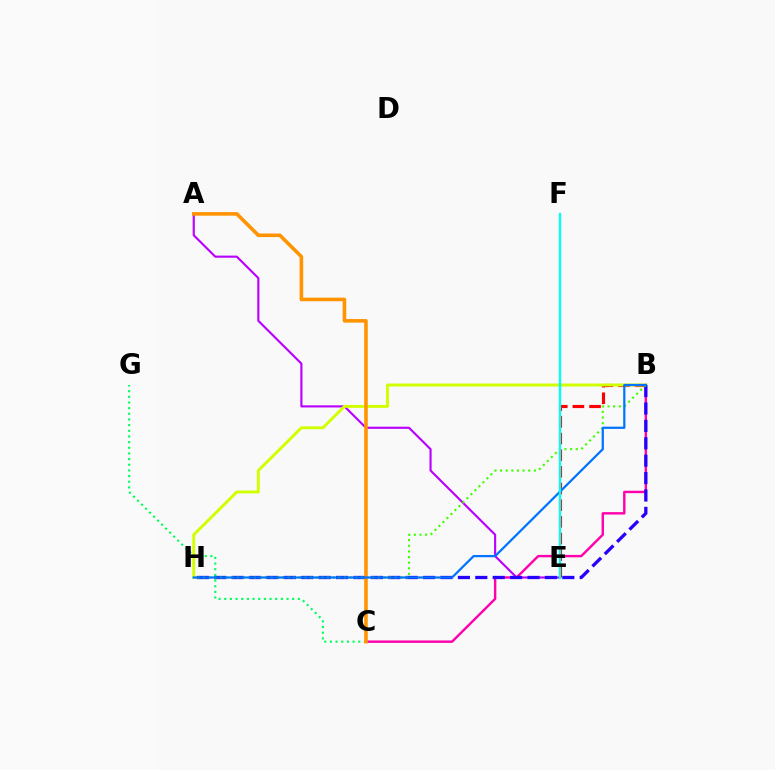{('B', 'E'): [{'color': '#ff0000', 'line_style': 'dashed', 'thickness': 2.26}], ('A', 'E'): [{'color': '#b900ff', 'line_style': 'solid', 'thickness': 1.53}], ('C', 'G'): [{'color': '#00ff5c', 'line_style': 'dotted', 'thickness': 1.54}], ('B', 'C'): [{'color': '#ff00ac', 'line_style': 'solid', 'thickness': 1.74}], ('B', 'H'): [{'color': '#d1ff00', 'line_style': 'solid', 'thickness': 2.11}, {'color': '#2500ff', 'line_style': 'dashed', 'thickness': 2.36}, {'color': '#3dff00', 'line_style': 'dotted', 'thickness': 1.53}, {'color': '#0074ff', 'line_style': 'solid', 'thickness': 1.61}], ('A', 'C'): [{'color': '#ff9400', 'line_style': 'solid', 'thickness': 2.58}], ('E', 'F'): [{'color': '#00fff6', 'line_style': 'solid', 'thickness': 1.67}]}